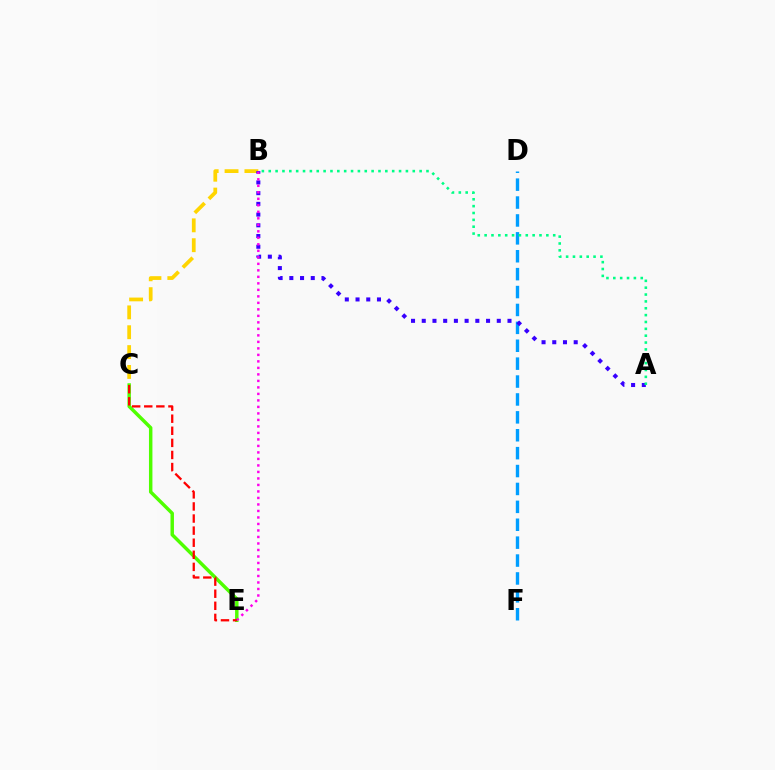{('B', 'C'): [{'color': '#ffd500', 'line_style': 'dashed', 'thickness': 2.7}], ('D', 'F'): [{'color': '#009eff', 'line_style': 'dashed', 'thickness': 2.43}], ('A', 'B'): [{'color': '#3700ff', 'line_style': 'dotted', 'thickness': 2.91}, {'color': '#00ff86', 'line_style': 'dotted', 'thickness': 1.86}], ('C', 'E'): [{'color': '#4fff00', 'line_style': 'solid', 'thickness': 2.49}, {'color': '#ff0000', 'line_style': 'dashed', 'thickness': 1.64}], ('B', 'E'): [{'color': '#ff00ed', 'line_style': 'dotted', 'thickness': 1.77}]}